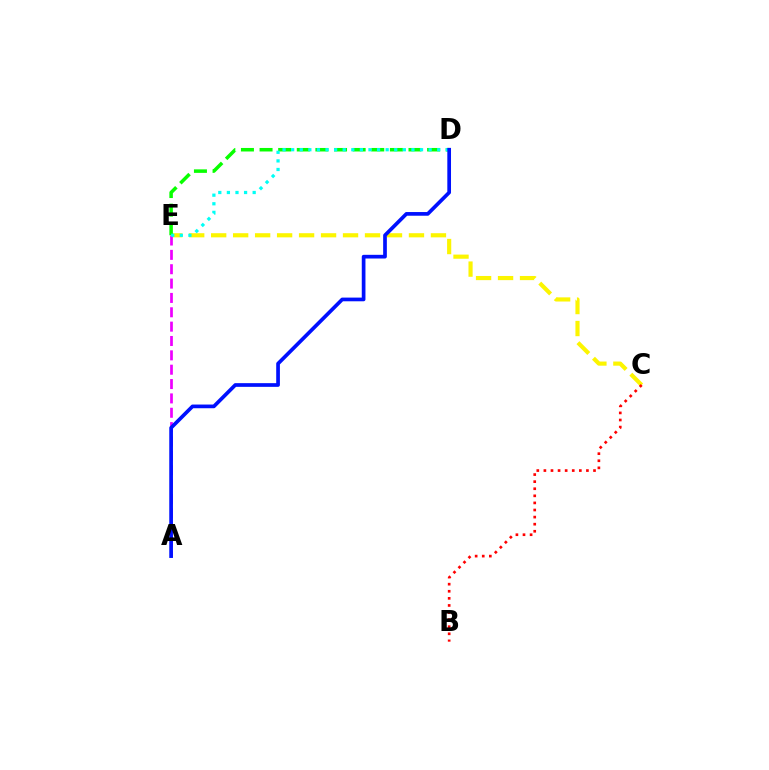{('C', 'E'): [{'color': '#fcf500', 'line_style': 'dashed', 'thickness': 2.99}], ('A', 'E'): [{'color': '#ee00ff', 'line_style': 'dashed', 'thickness': 1.95}], ('D', 'E'): [{'color': '#08ff00', 'line_style': 'dashed', 'thickness': 2.53}, {'color': '#00fff6', 'line_style': 'dotted', 'thickness': 2.33}], ('B', 'C'): [{'color': '#ff0000', 'line_style': 'dotted', 'thickness': 1.93}], ('A', 'D'): [{'color': '#0010ff', 'line_style': 'solid', 'thickness': 2.66}]}